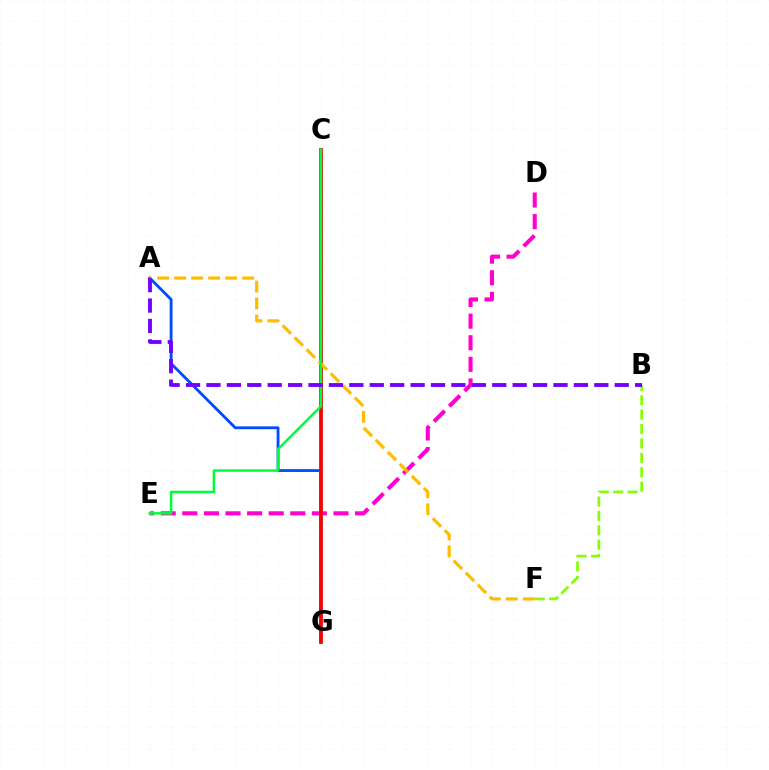{('C', 'G'): [{'color': '#00fff6', 'line_style': 'solid', 'thickness': 2.52}, {'color': '#ff0000', 'line_style': 'solid', 'thickness': 2.65}], ('D', 'E'): [{'color': '#ff00cf', 'line_style': 'dashed', 'thickness': 2.93}], ('A', 'G'): [{'color': '#004bff', 'line_style': 'solid', 'thickness': 2.03}], ('B', 'F'): [{'color': '#84ff00', 'line_style': 'dashed', 'thickness': 1.96}], ('A', 'F'): [{'color': '#ffbd00', 'line_style': 'dashed', 'thickness': 2.31}], ('C', 'E'): [{'color': '#00ff39', 'line_style': 'solid', 'thickness': 1.8}], ('A', 'B'): [{'color': '#7200ff', 'line_style': 'dashed', 'thickness': 2.77}]}